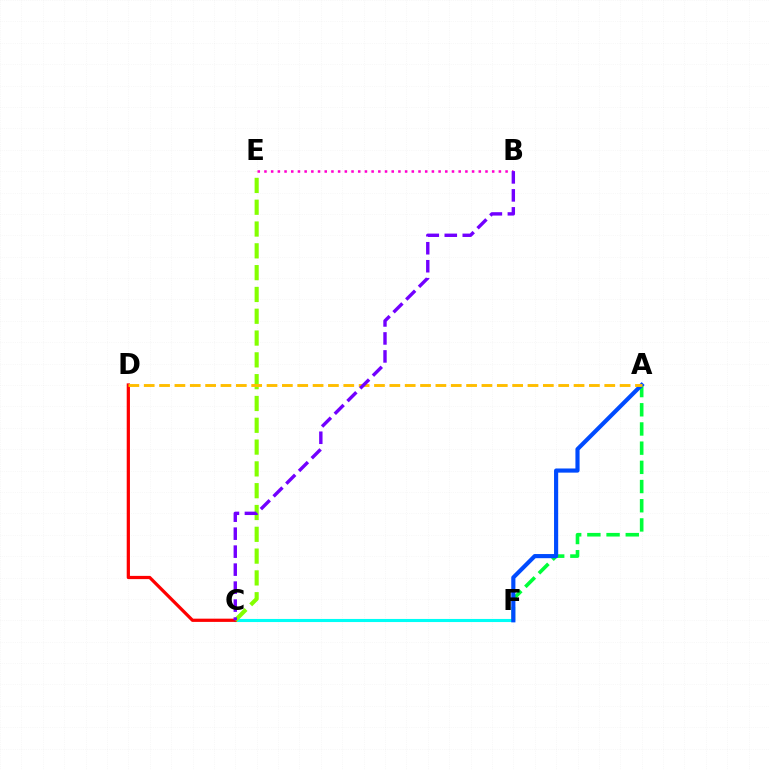{('C', 'F'): [{'color': '#00fff6', 'line_style': 'solid', 'thickness': 2.23}], ('C', 'D'): [{'color': '#ff0000', 'line_style': 'solid', 'thickness': 2.33}], ('A', 'F'): [{'color': '#00ff39', 'line_style': 'dashed', 'thickness': 2.61}, {'color': '#004bff', 'line_style': 'solid', 'thickness': 2.99}], ('C', 'E'): [{'color': '#84ff00', 'line_style': 'dashed', 'thickness': 2.96}], ('B', 'E'): [{'color': '#ff00cf', 'line_style': 'dotted', 'thickness': 1.82}], ('A', 'D'): [{'color': '#ffbd00', 'line_style': 'dashed', 'thickness': 2.09}], ('B', 'C'): [{'color': '#7200ff', 'line_style': 'dashed', 'thickness': 2.44}]}